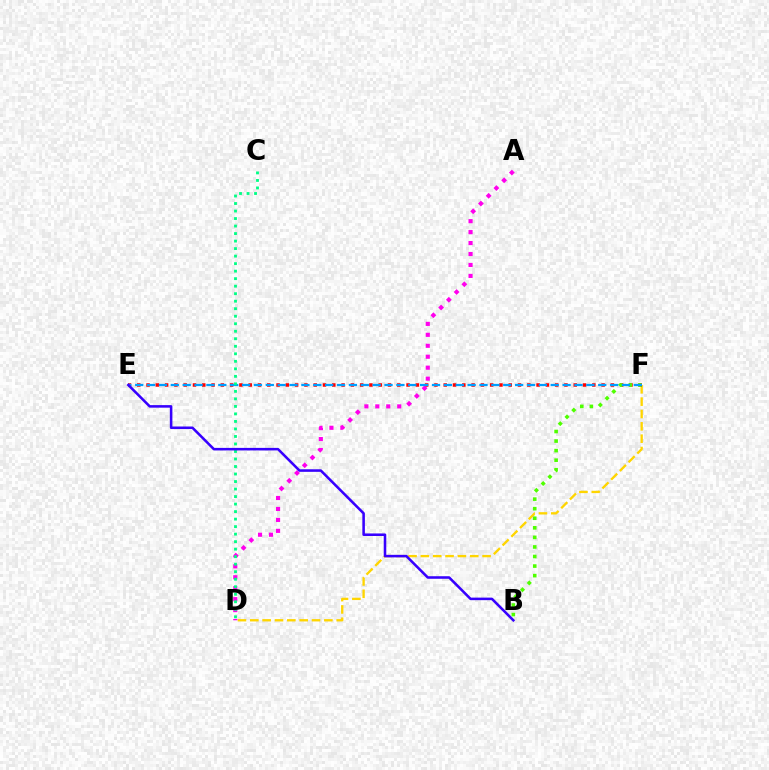{('D', 'F'): [{'color': '#ffd500', 'line_style': 'dashed', 'thickness': 1.68}], ('E', 'F'): [{'color': '#ff0000', 'line_style': 'dotted', 'thickness': 2.52}, {'color': '#009eff', 'line_style': 'dashed', 'thickness': 1.61}], ('B', 'F'): [{'color': '#4fff00', 'line_style': 'dotted', 'thickness': 2.6}], ('A', 'D'): [{'color': '#ff00ed', 'line_style': 'dotted', 'thickness': 2.97}], ('C', 'D'): [{'color': '#00ff86', 'line_style': 'dotted', 'thickness': 2.04}], ('B', 'E'): [{'color': '#3700ff', 'line_style': 'solid', 'thickness': 1.84}]}